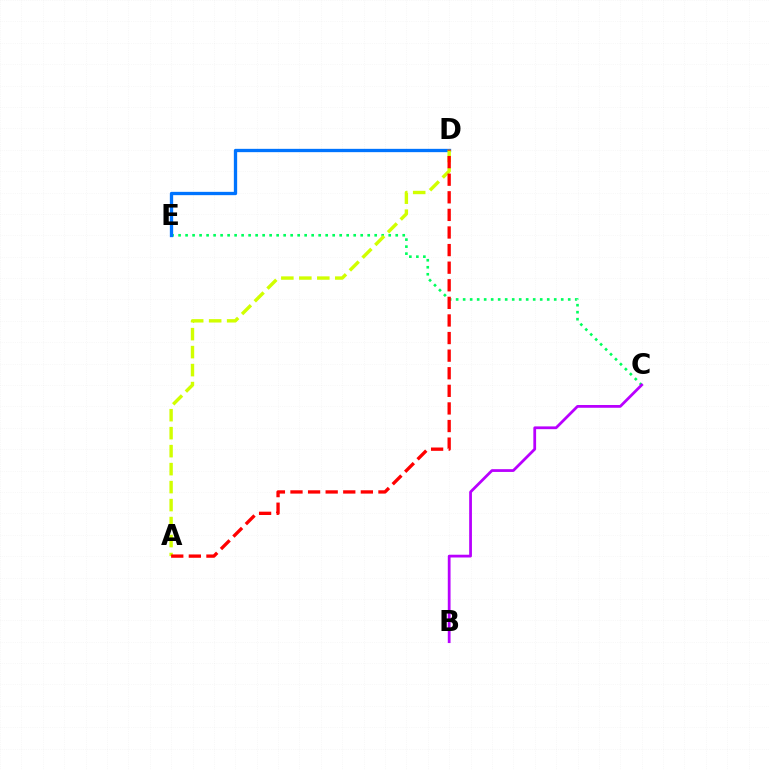{('C', 'E'): [{'color': '#00ff5c', 'line_style': 'dotted', 'thickness': 1.9}], ('D', 'E'): [{'color': '#0074ff', 'line_style': 'solid', 'thickness': 2.38}], ('A', 'D'): [{'color': '#d1ff00', 'line_style': 'dashed', 'thickness': 2.44}, {'color': '#ff0000', 'line_style': 'dashed', 'thickness': 2.39}], ('B', 'C'): [{'color': '#b900ff', 'line_style': 'solid', 'thickness': 1.99}]}